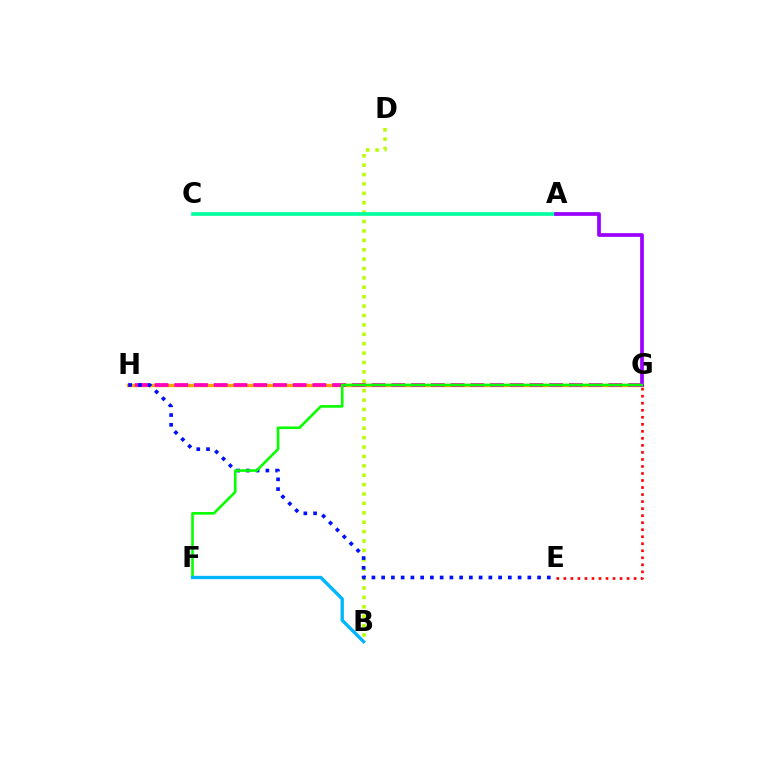{('G', 'H'): [{'color': '#ffa500', 'line_style': 'solid', 'thickness': 2.42}, {'color': '#ff00bd', 'line_style': 'dashed', 'thickness': 2.68}], ('B', 'D'): [{'color': '#b3ff00', 'line_style': 'dotted', 'thickness': 2.55}], ('E', 'G'): [{'color': '#ff0000', 'line_style': 'dotted', 'thickness': 1.91}], ('E', 'H'): [{'color': '#0010ff', 'line_style': 'dotted', 'thickness': 2.65}], ('A', 'C'): [{'color': '#00ff9d', 'line_style': 'solid', 'thickness': 2.61}], ('A', 'G'): [{'color': '#9b00ff', 'line_style': 'solid', 'thickness': 2.67}], ('F', 'G'): [{'color': '#08ff00', 'line_style': 'solid', 'thickness': 1.89}], ('B', 'F'): [{'color': '#00b5ff', 'line_style': 'solid', 'thickness': 2.39}]}